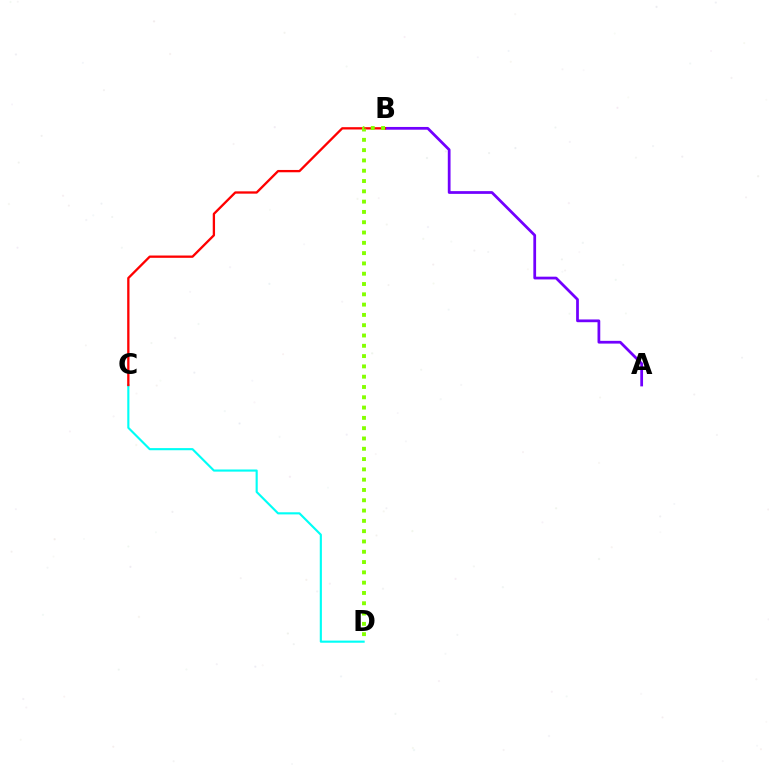{('C', 'D'): [{'color': '#00fff6', 'line_style': 'solid', 'thickness': 1.54}], ('A', 'B'): [{'color': '#7200ff', 'line_style': 'solid', 'thickness': 1.98}], ('B', 'C'): [{'color': '#ff0000', 'line_style': 'solid', 'thickness': 1.66}], ('B', 'D'): [{'color': '#84ff00', 'line_style': 'dotted', 'thickness': 2.8}]}